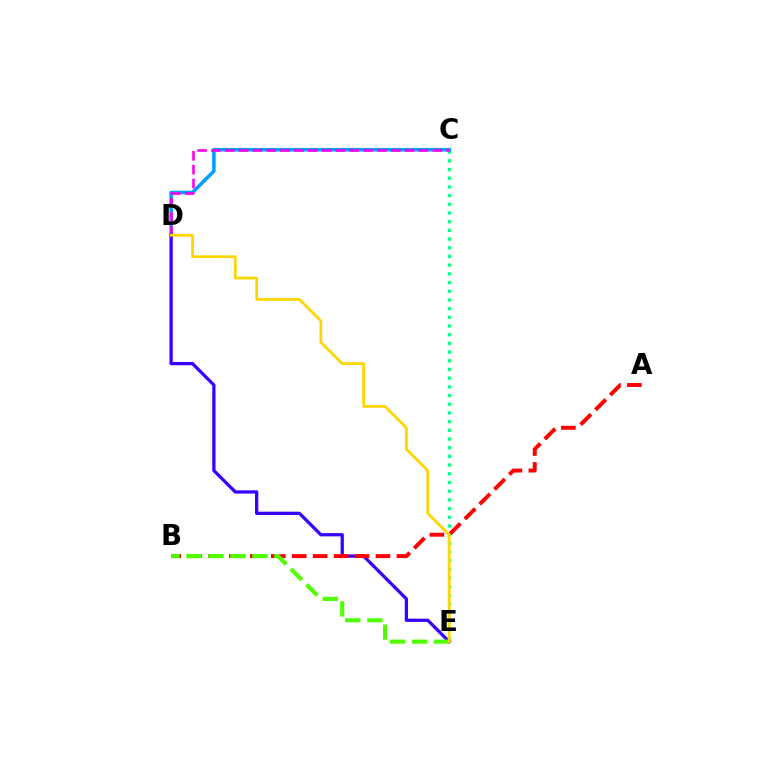{('C', 'E'): [{'color': '#00ff86', 'line_style': 'dotted', 'thickness': 2.36}], ('C', 'D'): [{'color': '#009eff', 'line_style': 'solid', 'thickness': 2.55}, {'color': '#ff00ed', 'line_style': 'dashed', 'thickness': 1.88}], ('D', 'E'): [{'color': '#3700ff', 'line_style': 'solid', 'thickness': 2.36}, {'color': '#ffd500', 'line_style': 'solid', 'thickness': 1.98}], ('A', 'B'): [{'color': '#ff0000', 'line_style': 'dashed', 'thickness': 2.84}], ('B', 'E'): [{'color': '#4fff00', 'line_style': 'dashed', 'thickness': 2.99}]}